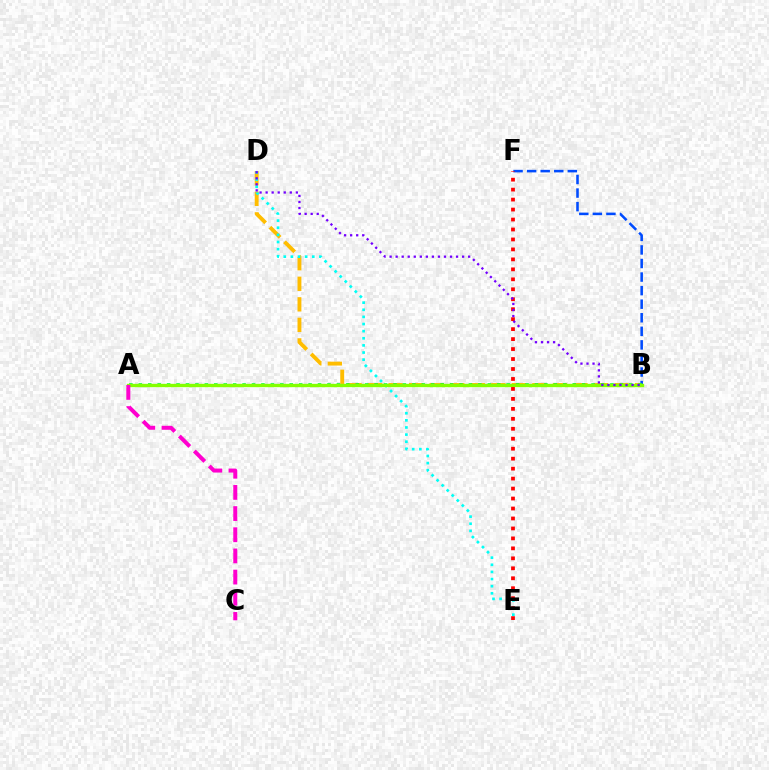{('B', 'F'): [{'color': '#004bff', 'line_style': 'dashed', 'thickness': 1.84}], ('B', 'D'): [{'color': '#ffbd00', 'line_style': 'dashed', 'thickness': 2.79}, {'color': '#7200ff', 'line_style': 'dotted', 'thickness': 1.64}], ('A', 'B'): [{'color': '#00ff39', 'line_style': 'dotted', 'thickness': 2.56}, {'color': '#84ff00', 'line_style': 'solid', 'thickness': 2.41}], ('D', 'E'): [{'color': '#00fff6', 'line_style': 'dotted', 'thickness': 1.94}], ('A', 'C'): [{'color': '#ff00cf', 'line_style': 'dashed', 'thickness': 2.88}], ('E', 'F'): [{'color': '#ff0000', 'line_style': 'dotted', 'thickness': 2.71}]}